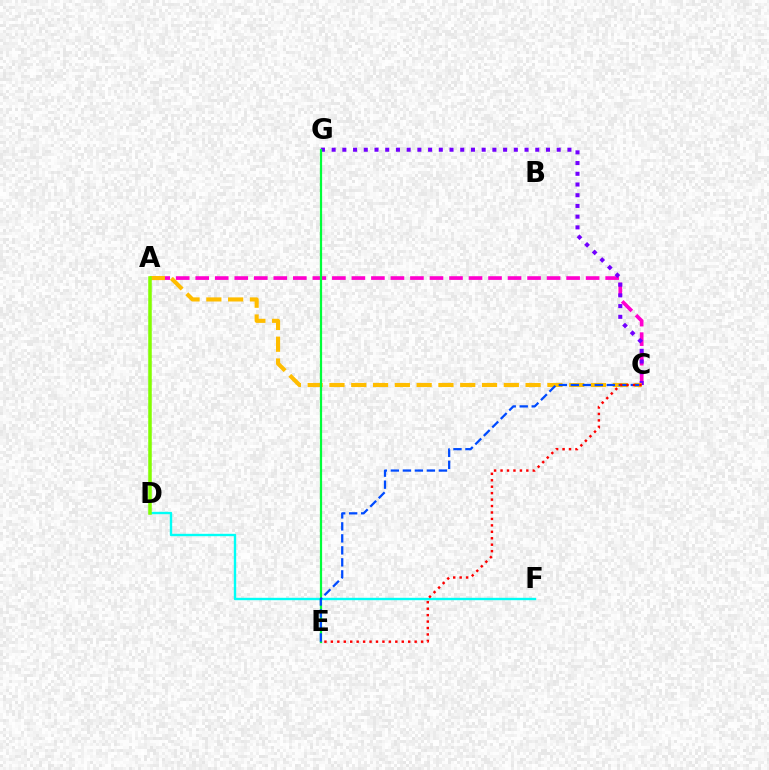{('A', 'C'): [{'color': '#ff00cf', 'line_style': 'dashed', 'thickness': 2.65}, {'color': '#ffbd00', 'line_style': 'dashed', 'thickness': 2.96}], ('C', 'G'): [{'color': '#7200ff', 'line_style': 'dotted', 'thickness': 2.91}], ('D', 'F'): [{'color': '#00fff6', 'line_style': 'solid', 'thickness': 1.72}], ('E', 'G'): [{'color': '#00ff39', 'line_style': 'solid', 'thickness': 1.61}], ('A', 'D'): [{'color': '#84ff00', 'line_style': 'solid', 'thickness': 2.53}], ('C', 'E'): [{'color': '#004bff', 'line_style': 'dashed', 'thickness': 1.63}, {'color': '#ff0000', 'line_style': 'dotted', 'thickness': 1.75}]}